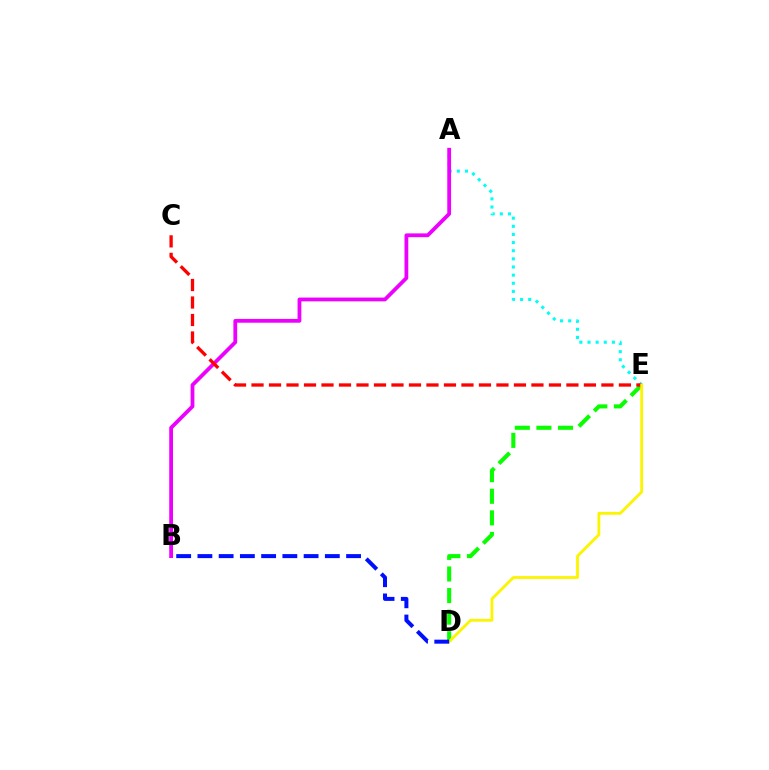{('A', 'E'): [{'color': '#00fff6', 'line_style': 'dotted', 'thickness': 2.21}], ('A', 'B'): [{'color': '#ee00ff', 'line_style': 'solid', 'thickness': 2.72}], ('D', 'E'): [{'color': '#08ff00', 'line_style': 'dashed', 'thickness': 2.93}, {'color': '#fcf500', 'line_style': 'solid', 'thickness': 2.03}], ('C', 'E'): [{'color': '#ff0000', 'line_style': 'dashed', 'thickness': 2.38}], ('B', 'D'): [{'color': '#0010ff', 'line_style': 'dashed', 'thickness': 2.89}]}